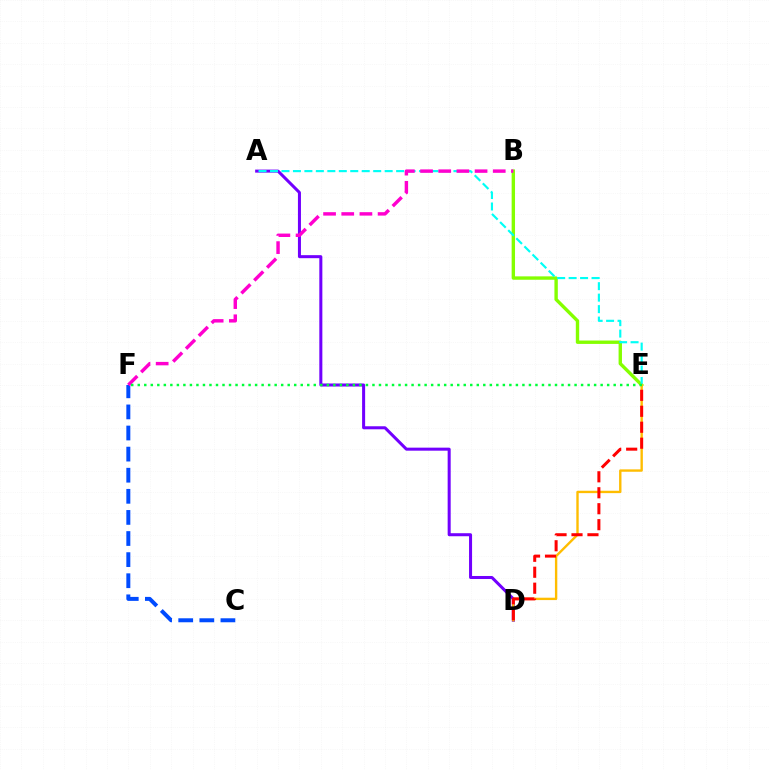{('A', 'D'): [{'color': '#7200ff', 'line_style': 'solid', 'thickness': 2.18}], ('B', 'E'): [{'color': '#84ff00', 'line_style': 'solid', 'thickness': 2.44}], ('C', 'F'): [{'color': '#004bff', 'line_style': 'dashed', 'thickness': 2.87}], ('A', 'E'): [{'color': '#00fff6', 'line_style': 'dashed', 'thickness': 1.56}], ('B', 'F'): [{'color': '#ff00cf', 'line_style': 'dashed', 'thickness': 2.47}], ('D', 'E'): [{'color': '#ffbd00', 'line_style': 'solid', 'thickness': 1.71}, {'color': '#ff0000', 'line_style': 'dashed', 'thickness': 2.17}], ('E', 'F'): [{'color': '#00ff39', 'line_style': 'dotted', 'thickness': 1.77}]}